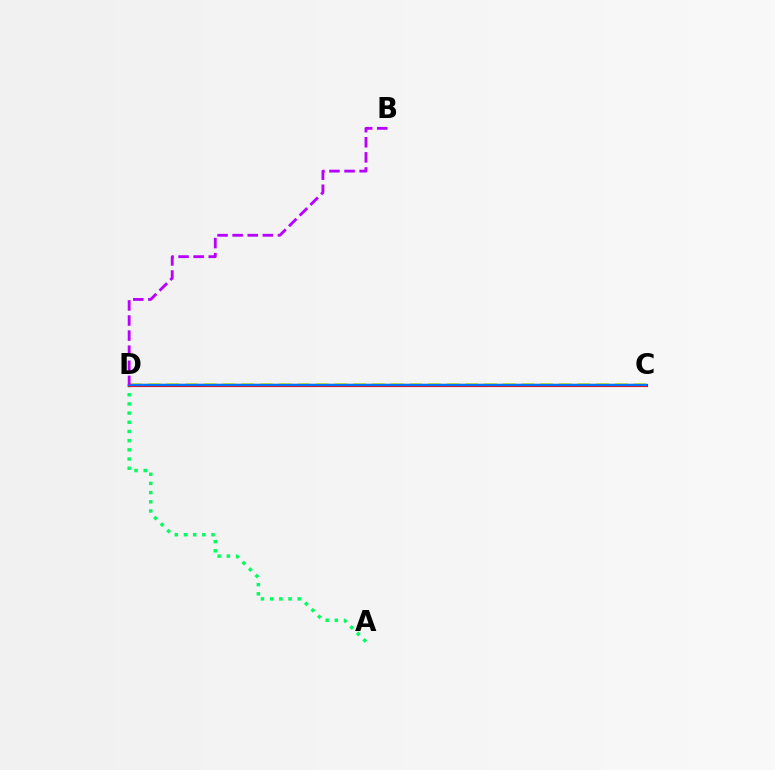{('C', 'D'): [{'color': '#d1ff00', 'line_style': 'dashed', 'thickness': 2.54}, {'color': '#ff0000', 'line_style': 'solid', 'thickness': 2.26}, {'color': '#0074ff', 'line_style': 'solid', 'thickness': 1.73}], ('A', 'D'): [{'color': '#00ff5c', 'line_style': 'dotted', 'thickness': 2.5}], ('B', 'D'): [{'color': '#b900ff', 'line_style': 'dashed', 'thickness': 2.05}]}